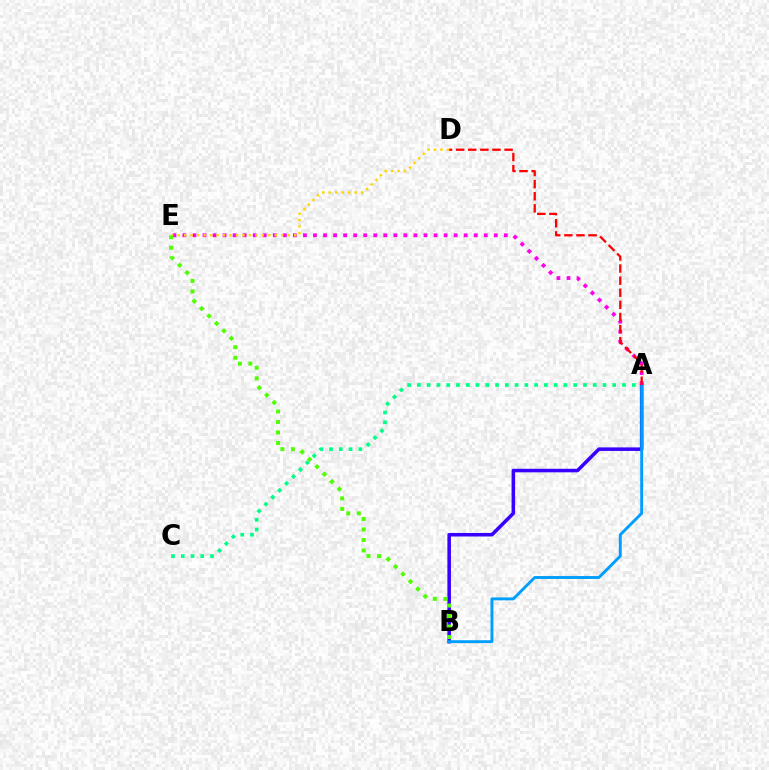{('A', 'B'): [{'color': '#3700ff', 'line_style': 'solid', 'thickness': 2.54}, {'color': '#009eff', 'line_style': 'solid', 'thickness': 2.09}], ('A', 'E'): [{'color': '#ff00ed', 'line_style': 'dotted', 'thickness': 2.73}], ('D', 'E'): [{'color': '#ffd500', 'line_style': 'dotted', 'thickness': 1.76}], ('A', 'C'): [{'color': '#00ff86', 'line_style': 'dotted', 'thickness': 2.65}], ('B', 'E'): [{'color': '#4fff00', 'line_style': 'dotted', 'thickness': 2.85}], ('A', 'D'): [{'color': '#ff0000', 'line_style': 'dashed', 'thickness': 1.65}]}